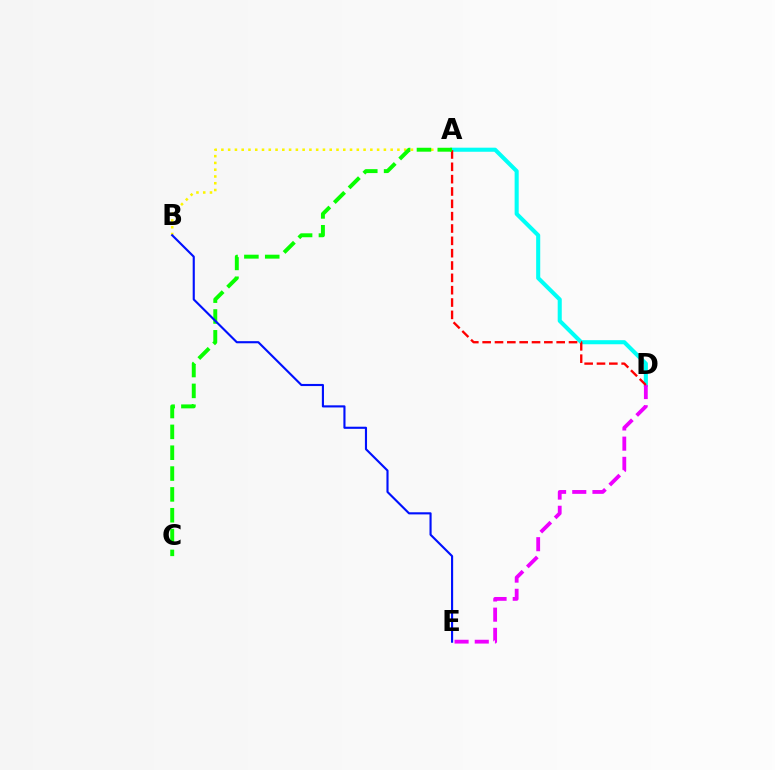{('A', 'B'): [{'color': '#fcf500', 'line_style': 'dotted', 'thickness': 1.84}], ('A', 'D'): [{'color': '#00fff6', 'line_style': 'solid', 'thickness': 2.93}, {'color': '#ff0000', 'line_style': 'dashed', 'thickness': 1.68}], ('D', 'E'): [{'color': '#ee00ff', 'line_style': 'dashed', 'thickness': 2.74}], ('A', 'C'): [{'color': '#08ff00', 'line_style': 'dashed', 'thickness': 2.83}], ('B', 'E'): [{'color': '#0010ff', 'line_style': 'solid', 'thickness': 1.53}]}